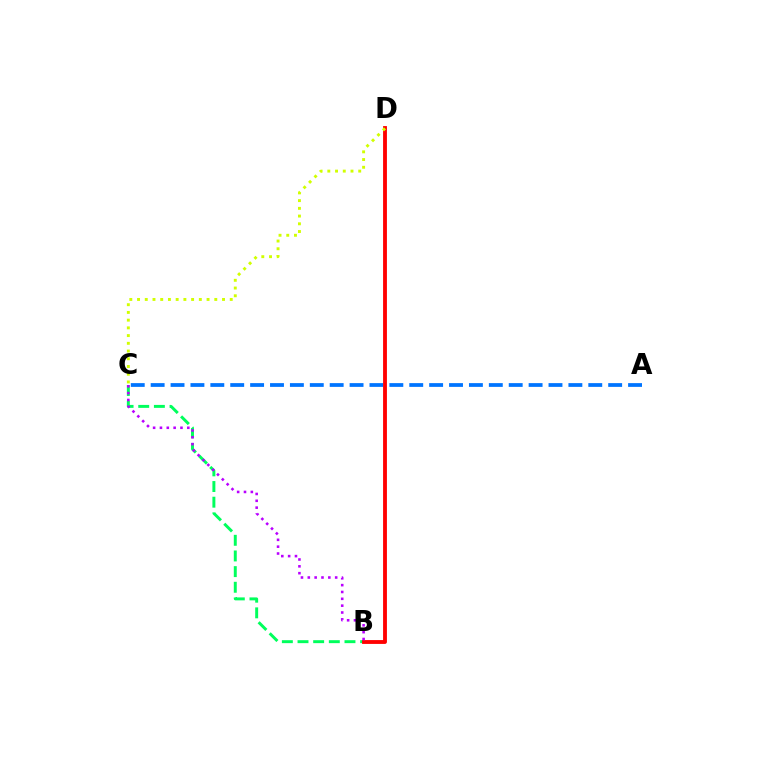{('A', 'C'): [{'color': '#0074ff', 'line_style': 'dashed', 'thickness': 2.7}], ('B', 'C'): [{'color': '#00ff5c', 'line_style': 'dashed', 'thickness': 2.13}, {'color': '#b900ff', 'line_style': 'dotted', 'thickness': 1.86}], ('B', 'D'): [{'color': '#ff0000', 'line_style': 'solid', 'thickness': 2.77}], ('C', 'D'): [{'color': '#d1ff00', 'line_style': 'dotted', 'thickness': 2.1}]}